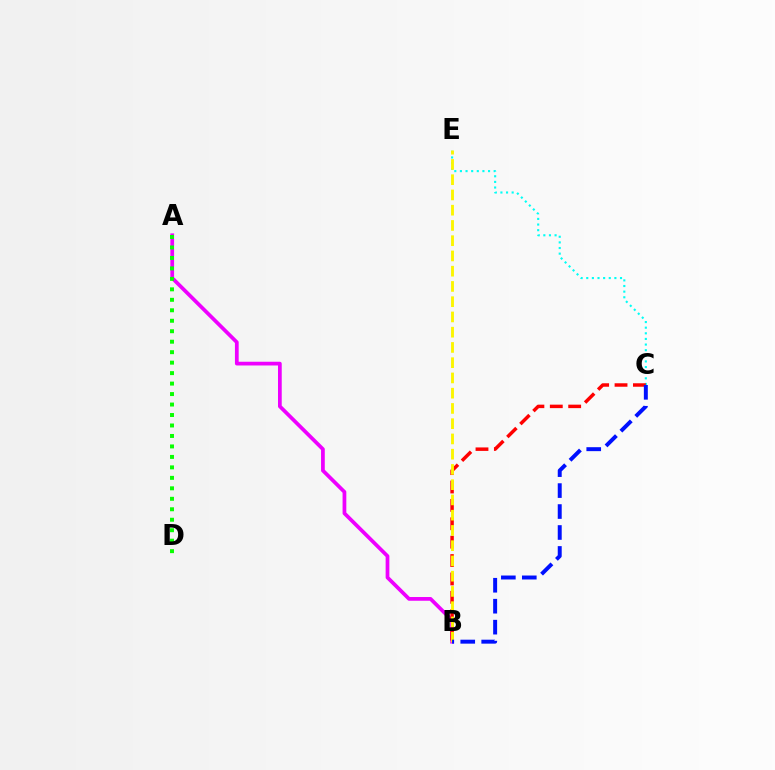{('A', 'B'): [{'color': '#ee00ff', 'line_style': 'solid', 'thickness': 2.69}], ('C', 'E'): [{'color': '#00fff6', 'line_style': 'dotted', 'thickness': 1.53}], ('B', 'C'): [{'color': '#ff0000', 'line_style': 'dashed', 'thickness': 2.5}, {'color': '#0010ff', 'line_style': 'dashed', 'thickness': 2.85}], ('A', 'D'): [{'color': '#08ff00', 'line_style': 'dotted', 'thickness': 2.85}], ('B', 'E'): [{'color': '#fcf500', 'line_style': 'dashed', 'thickness': 2.07}]}